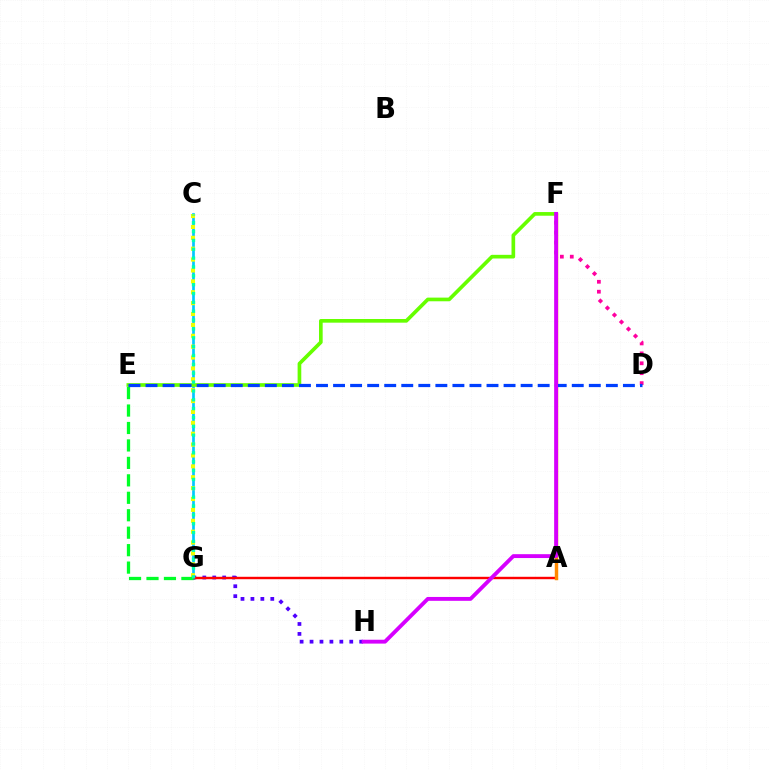{('D', 'F'): [{'color': '#ff00a0', 'line_style': 'dotted', 'thickness': 2.7}], ('C', 'G'): [{'color': '#00c7ff', 'line_style': 'solid', 'thickness': 1.93}, {'color': '#eeff00', 'line_style': 'dotted', 'thickness': 2.96}, {'color': '#00ffaf', 'line_style': 'dotted', 'thickness': 2.41}], ('E', 'F'): [{'color': '#66ff00', 'line_style': 'solid', 'thickness': 2.64}], ('G', 'H'): [{'color': '#4f00ff', 'line_style': 'dotted', 'thickness': 2.7}], ('A', 'G'): [{'color': '#ff0000', 'line_style': 'solid', 'thickness': 1.74}], ('E', 'G'): [{'color': '#00ff27', 'line_style': 'dashed', 'thickness': 2.37}], ('A', 'F'): [{'color': '#ff8800', 'line_style': 'solid', 'thickness': 2.48}], ('D', 'E'): [{'color': '#003fff', 'line_style': 'dashed', 'thickness': 2.32}], ('F', 'H'): [{'color': '#d600ff', 'line_style': 'solid', 'thickness': 2.78}]}